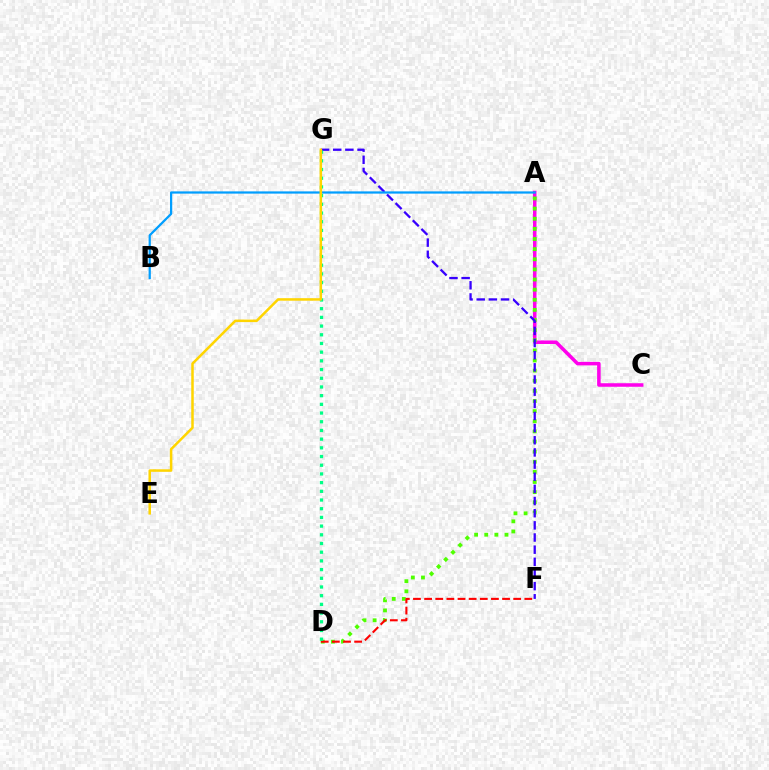{('A', 'C'): [{'color': '#ff00ed', 'line_style': 'solid', 'thickness': 2.54}], ('A', 'D'): [{'color': '#4fff00', 'line_style': 'dotted', 'thickness': 2.75}], ('F', 'G'): [{'color': '#3700ff', 'line_style': 'dashed', 'thickness': 1.65}], ('D', 'F'): [{'color': '#ff0000', 'line_style': 'dashed', 'thickness': 1.51}], ('D', 'G'): [{'color': '#00ff86', 'line_style': 'dotted', 'thickness': 2.36}], ('A', 'B'): [{'color': '#009eff', 'line_style': 'solid', 'thickness': 1.61}], ('E', 'G'): [{'color': '#ffd500', 'line_style': 'solid', 'thickness': 1.81}]}